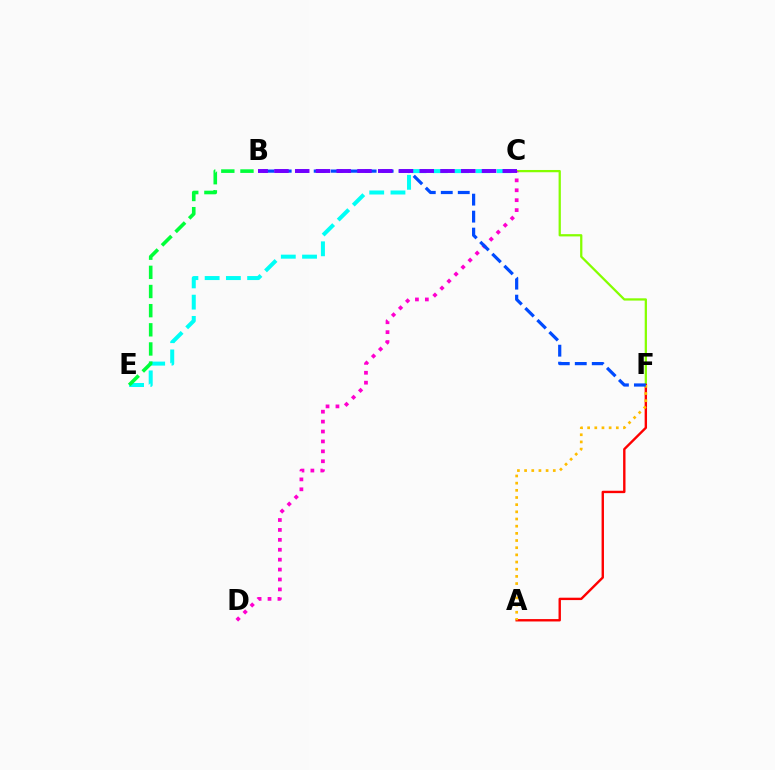{('C', 'F'): [{'color': '#84ff00', 'line_style': 'solid', 'thickness': 1.63}], ('C', 'E'): [{'color': '#00fff6', 'line_style': 'dashed', 'thickness': 2.89}], ('A', 'F'): [{'color': '#ff0000', 'line_style': 'solid', 'thickness': 1.72}, {'color': '#ffbd00', 'line_style': 'dotted', 'thickness': 1.95}], ('C', 'D'): [{'color': '#ff00cf', 'line_style': 'dotted', 'thickness': 2.69}], ('B', 'E'): [{'color': '#00ff39', 'line_style': 'dashed', 'thickness': 2.6}], ('B', 'F'): [{'color': '#004bff', 'line_style': 'dashed', 'thickness': 2.31}], ('B', 'C'): [{'color': '#7200ff', 'line_style': 'dashed', 'thickness': 2.82}]}